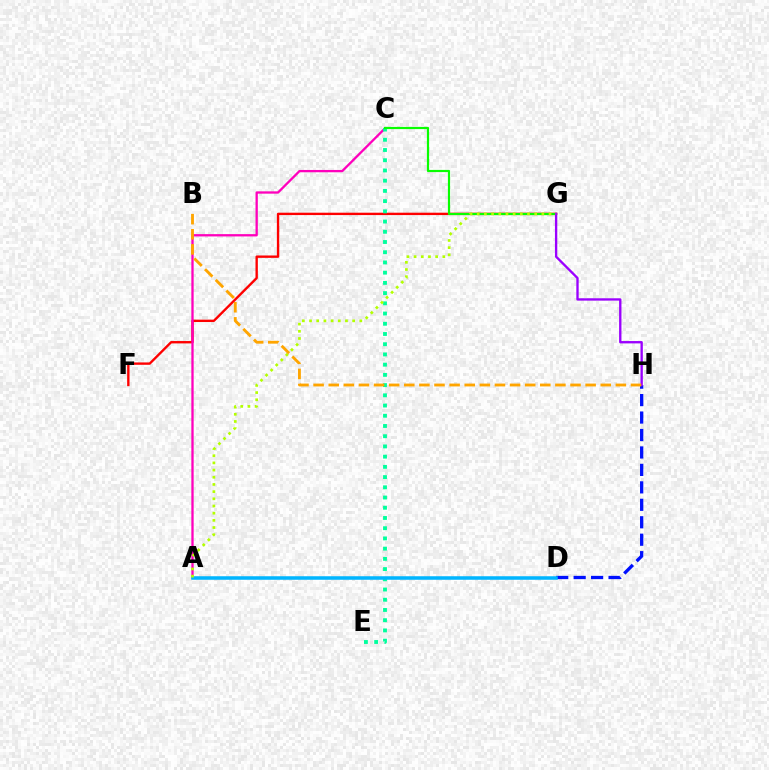{('F', 'G'): [{'color': '#ff0000', 'line_style': 'solid', 'thickness': 1.71}], ('D', 'H'): [{'color': '#0010ff', 'line_style': 'dashed', 'thickness': 2.37}], ('A', 'C'): [{'color': '#ff00bd', 'line_style': 'solid', 'thickness': 1.66}], ('C', 'E'): [{'color': '#00ff9d', 'line_style': 'dotted', 'thickness': 2.78}], ('C', 'G'): [{'color': '#08ff00', 'line_style': 'solid', 'thickness': 1.58}], ('G', 'H'): [{'color': '#9b00ff', 'line_style': 'solid', 'thickness': 1.69}], ('A', 'D'): [{'color': '#00b5ff', 'line_style': 'solid', 'thickness': 2.54}], ('A', 'G'): [{'color': '#b3ff00', 'line_style': 'dotted', 'thickness': 1.95}], ('B', 'H'): [{'color': '#ffa500', 'line_style': 'dashed', 'thickness': 2.05}]}